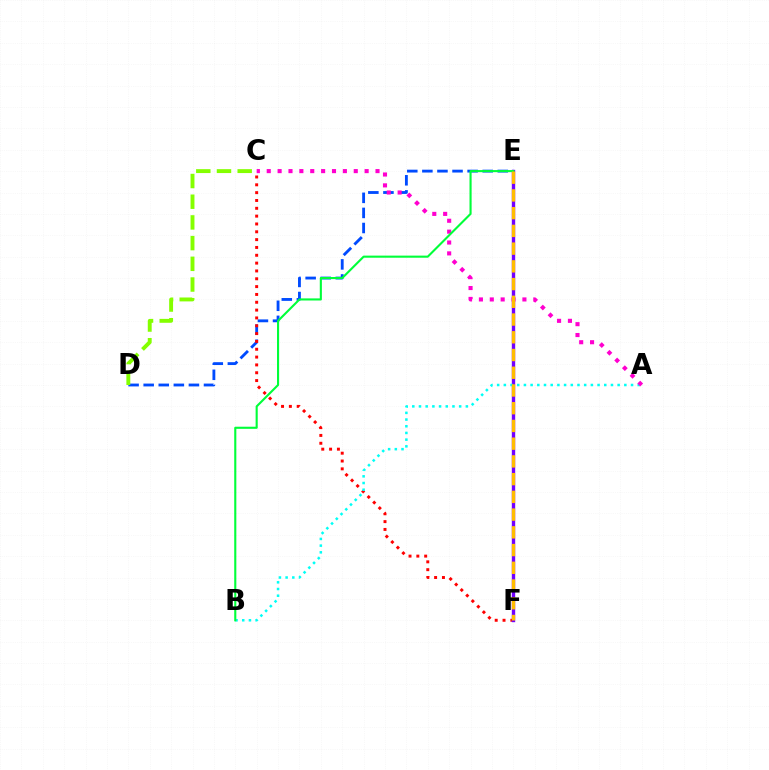{('D', 'E'): [{'color': '#004bff', 'line_style': 'dashed', 'thickness': 2.05}], ('C', 'F'): [{'color': '#ff0000', 'line_style': 'dotted', 'thickness': 2.13}], ('E', 'F'): [{'color': '#7200ff', 'line_style': 'solid', 'thickness': 2.43}, {'color': '#ffbd00', 'line_style': 'dashed', 'thickness': 2.41}], ('A', 'B'): [{'color': '#00fff6', 'line_style': 'dotted', 'thickness': 1.82}], ('A', 'C'): [{'color': '#ff00cf', 'line_style': 'dotted', 'thickness': 2.96}], ('C', 'D'): [{'color': '#84ff00', 'line_style': 'dashed', 'thickness': 2.81}], ('B', 'E'): [{'color': '#00ff39', 'line_style': 'solid', 'thickness': 1.52}]}